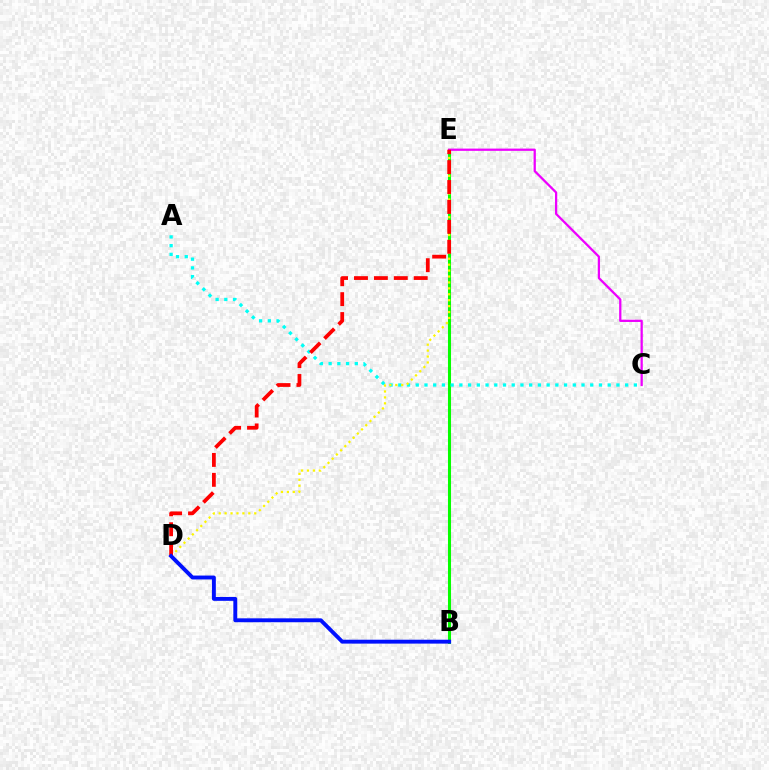{('B', 'E'): [{'color': '#08ff00', 'line_style': 'solid', 'thickness': 2.2}], ('A', 'C'): [{'color': '#00fff6', 'line_style': 'dotted', 'thickness': 2.37}], ('C', 'E'): [{'color': '#ee00ff', 'line_style': 'solid', 'thickness': 1.63}], ('D', 'E'): [{'color': '#fcf500', 'line_style': 'dotted', 'thickness': 1.61}, {'color': '#ff0000', 'line_style': 'dashed', 'thickness': 2.71}], ('B', 'D'): [{'color': '#0010ff', 'line_style': 'solid', 'thickness': 2.8}]}